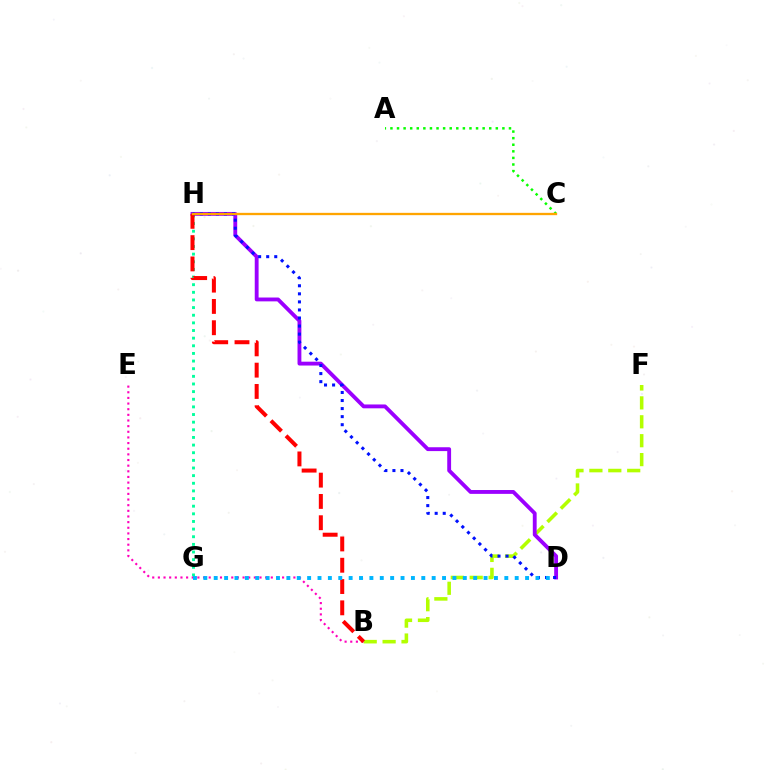{('A', 'C'): [{'color': '#08ff00', 'line_style': 'dotted', 'thickness': 1.79}], ('G', 'H'): [{'color': '#00ff9d', 'line_style': 'dotted', 'thickness': 2.08}], ('B', 'E'): [{'color': '#ff00bd', 'line_style': 'dotted', 'thickness': 1.53}], ('B', 'F'): [{'color': '#b3ff00', 'line_style': 'dashed', 'thickness': 2.57}], ('D', 'H'): [{'color': '#9b00ff', 'line_style': 'solid', 'thickness': 2.77}, {'color': '#0010ff', 'line_style': 'dotted', 'thickness': 2.19}], ('B', 'H'): [{'color': '#ff0000', 'line_style': 'dashed', 'thickness': 2.89}], ('D', 'G'): [{'color': '#00b5ff', 'line_style': 'dotted', 'thickness': 2.82}], ('C', 'H'): [{'color': '#ffa500', 'line_style': 'solid', 'thickness': 1.67}]}